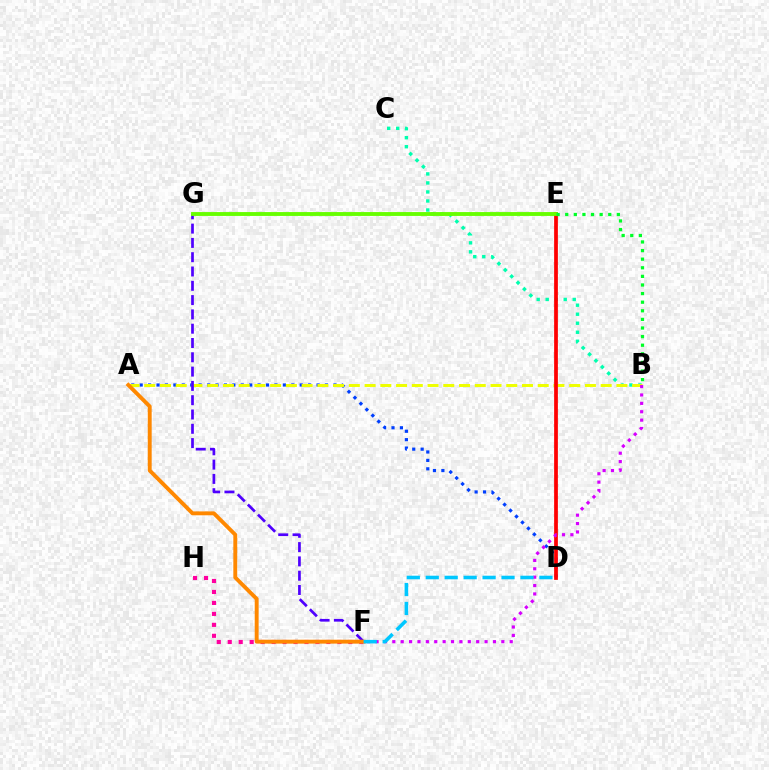{('A', 'D'): [{'color': '#003fff', 'line_style': 'dotted', 'thickness': 2.29}], ('F', 'H'): [{'color': '#ff00a0', 'line_style': 'dotted', 'thickness': 2.98}], ('B', 'C'): [{'color': '#00ffaf', 'line_style': 'dotted', 'thickness': 2.45}], ('A', 'B'): [{'color': '#eeff00', 'line_style': 'dashed', 'thickness': 2.14}], ('F', 'G'): [{'color': '#4f00ff', 'line_style': 'dashed', 'thickness': 1.94}], ('D', 'E'): [{'color': '#ff0000', 'line_style': 'solid', 'thickness': 2.69}], ('B', 'F'): [{'color': '#d600ff', 'line_style': 'dotted', 'thickness': 2.28}], ('E', 'G'): [{'color': '#66ff00', 'line_style': 'solid', 'thickness': 2.78}], ('B', 'E'): [{'color': '#00ff27', 'line_style': 'dotted', 'thickness': 2.34}], ('A', 'F'): [{'color': '#ff8800', 'line_style': 'solid', 'thickness': 2.81}], ('D', 'F'): [{'color': '#00c7ff', 'line_style': 'dashed', 'thickness': 2.57}]}